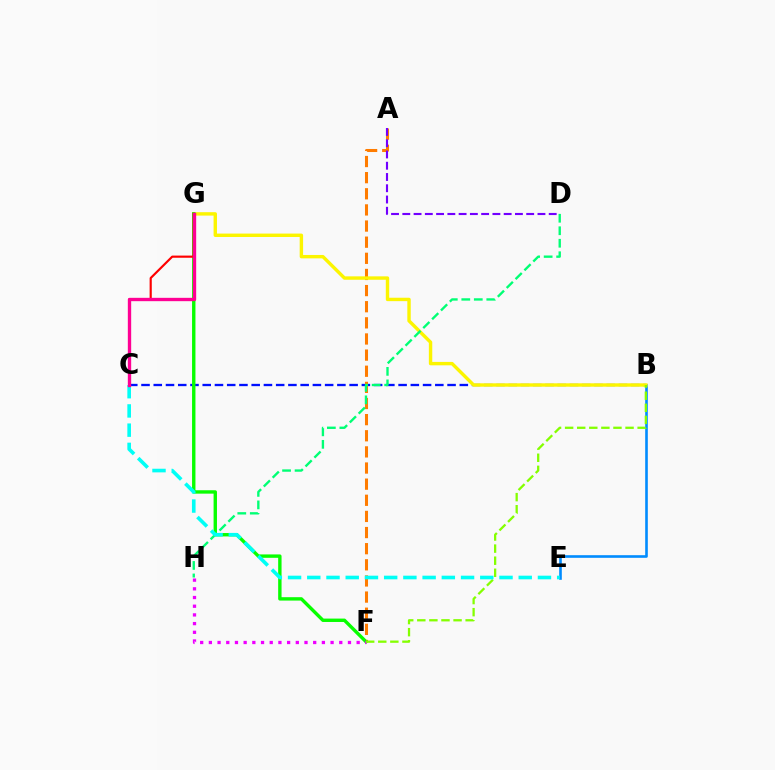{('B', 'C'): [{'color': '#0010ff', 'line_style': 'dashed', 'thickness': 1.66}], ('B', 'E'): [{'color': '#008cff', 'line_style': 'solid', 'thickness': 1.88}], ('A', 'F'): [{'color': '#ff7c00', 'line_style': 'dashed', 'thickness': 2.19}], ('B', 'G'): [{'color': '#fcf500', 'line_style': 'solid', 'thickness': 2.45}], ('A', 'D'): [{'color': '#7200ff', 'line_style': 'dashed', 'thickness': 1.53}], ('F', 'G'): [{'color': '#08ff00', 'line_style': 'solid', 'thickness': 2.44}], ('F', 'H'): [{'color': '#ee00ff', 'line_style': 'dotted', 'thickness': 2.36}], ('C', 'G'): [{'color': '#ff0000', 'line_style': 'solid', 'thickness': 1.56}, {'color': '#ff0094', 'line_style': 'solid', 'thickness': 2.41}], ('D', 'H'): [{'color': '#00ff74', 'line_style': 'dashed', 'thickness': 1.7}], ('B', 'F'): [{'color': '#84ff00', 'line_style': 'dashed', 'thickness': 1.64}], ('C', 'E'): [{'color': '#00fff6', 'line_style': 'dashed', 'thickness': 2.61}]}